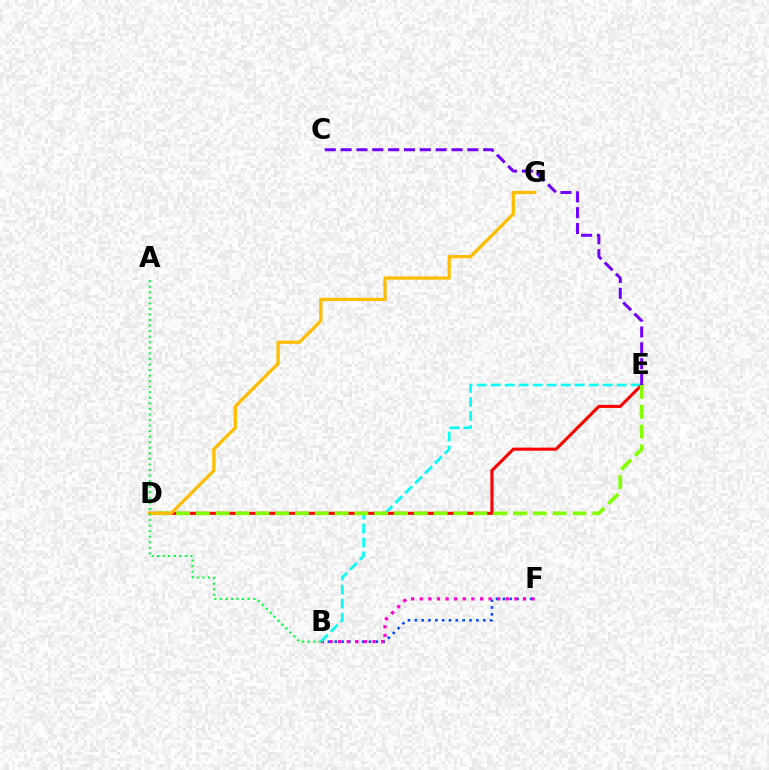{('B', 'F'): [{'color': '#004bff', 'line_style': 'dotted', 'thickness': 1.86}, {'color': '#ff00cf', 'line_style': 'dotted', 'thickness': 2.34}], ('B', 'E'): [{'color': '#00fff6', 'line_style': 'dashed', 'thickness': 1.9}], ('D', 'E'): [{'color': '#ff0000', 'line_style': 'solid', 'thickness': 2.22}, {'color': '#84ff00', 'line_style': 'dashed', 'thickness': 2.69}], ('D', 'G'): [{'color': '#ffbd00', 'line_style': 'solid', 'thickness': 2.34}], ('C', 'E'): [{'color': '#7200ff', 'line_style': 'dashed', 'thickness': 2.15}], ('A', 'B'): [{'color': '#00ff39', 'line_style': 'dotted', 'thickness': 1.51}]}